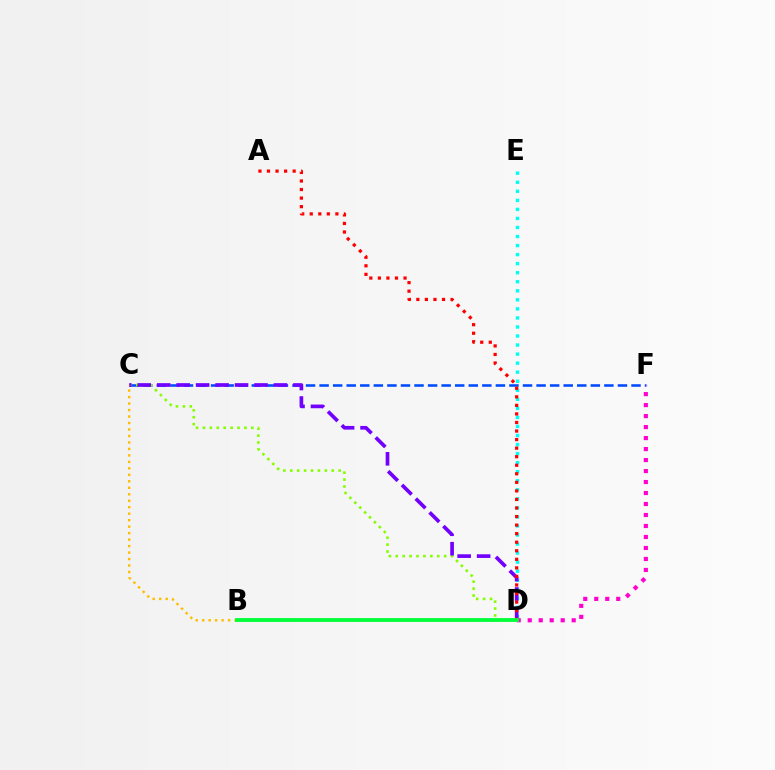{('D', 'E'): [{'color': '#00fff6', 'line_style': 'dotted', 'thickness': 2.46}], ('C', 'F'): [{'color': '#004bff', 'line_style': 'dashed', 'thickness': 1.84}], ('D', 'F'): [{'color': '#ff00cf', 'line_style': 'dotted', 'thickness': 2.99}], ('C', 'D'): [{'color': '#84ff00', 'line_style': 'dotted', 'thickness': 1.88}, {'color': '#7200ff', 'line_style': 'dashed', 'thickness': 2.64}], ('B', 'C'): [{'color': '#ffbd00', 'line_style': 'dotted', 'thickness': 1.76}], ('A', 'D'): [{'color': '#ff0000', 'line_style': 'dotted', 'thickness': 2.32}], ('B', 'D'): [{'color': '#00ff39', 'line_style': 'solid', 'thickness': 2.76}]}